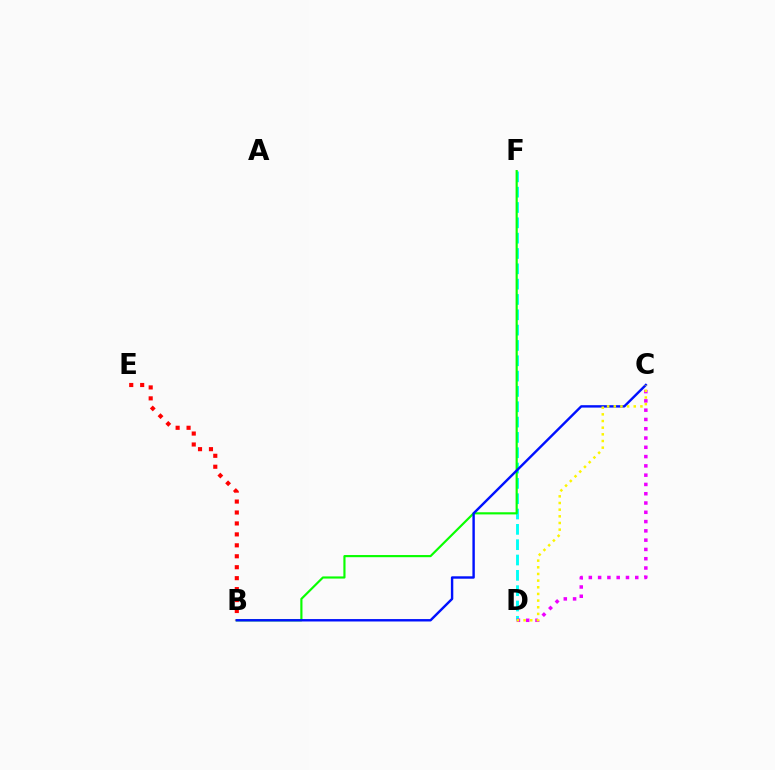{('B', 'E'): [{'color': '#ff0000', 'line_style': 'dotted', 'thickness': 2.97}], ('D', 'F'): [{'color': '#00fff6', 'line_style': 'dashed', 'thickness': 2.08}], ('C', 'D'): [{'color': '#ee00ff', 'line_style': 'dotted', 'thickness': 2.52}, {'color': '#fcf500', 'line_style': 'dotted', 'thickness': 1.81}], ('B', 'F'): [{'color': '#08ff00', 'line_style': 'solid', 'thickness': 1.55}], ('B', 'C'): [{'color': '#0010ff', 'line_style': 'solid', 'thickness': 1.74}]}